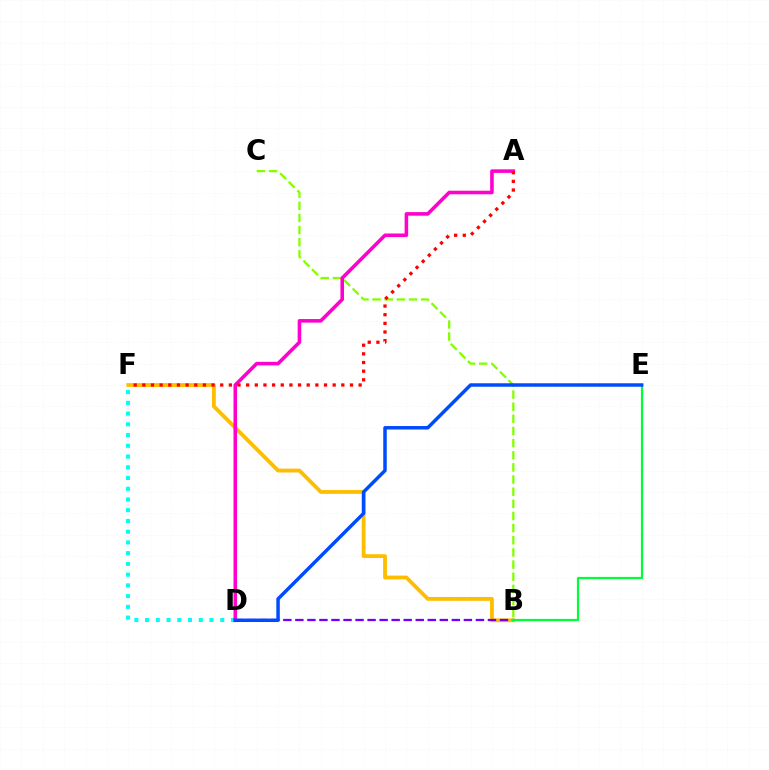{('D', 'F'): [{'color': '#00fff6', 'line_style': 'dotted', 'thickness': 2.92}], ('B', 'F'): [{'color': '#ffbd00', 'line_style': 'solid', 'thickness': 2.75}], ('B', 'D'): [{'color': '#7200ff', 'line_style': 'dashed', 'thickness': 1.64}], ('B', 'C'): [{'color': '#84ff00', 'line_style': 'dashed', 'thickness': 1.65}], ('A', 'D'): [{'color': '#ff00cf', 'line_style': 'solid', 'thickness': 2.57}], ('B', 'E'): [{'color': '#00ff39', 'line_style': 'solid', 'thickness': 1.6}], ('A', 'F'): [{'color': '#ff0000', 'line_style': 'dotted', 'thickness': 2.35}], ('D', 'E'): [{'color': '#004bff', 'line_style': 'solid', 'thickness': 2.5}]}